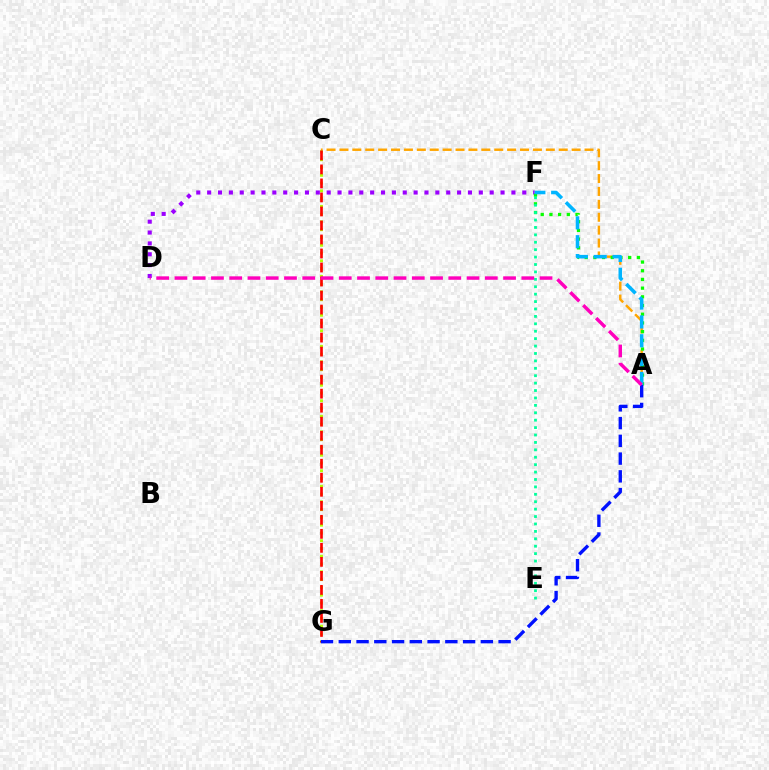{('D', 'F'): [{'color': '#9b00ff', 'line_style': 'dotted', 'thickness': 2.95}], ('A', 'C'): [{'color': '#ffa500', 'line_style': 'dashed', 'thickness': 1.75}], ('C', 'G'): [{'color': '#b3ff00', 'line_style': 'dotted', 'thickness': 2.11}, {'color': '#ff0000', 'line_style': 'dashed', 'thickness': 1.9}], ('A', 'F'): [{'color': '#08ff00', 'line_style': 'dotted', 'thickness': 2.36}, {'color': '#00b5ff', 'line_style': 'dashed', 'thickness': 2.56}], ('E', 'F'): [{'color': '#00ff9d', 'line_style': 'dotted', 'thickness': 2.01}], ('A', 'G'): [{'color': '#0010ff', 'line_style': 'dashed', 'thickness': 2.41}], ('A', 'D'): [{'color': '#ff00bd', 'line_style': 'dashed', 'thickness': 2.48}]}